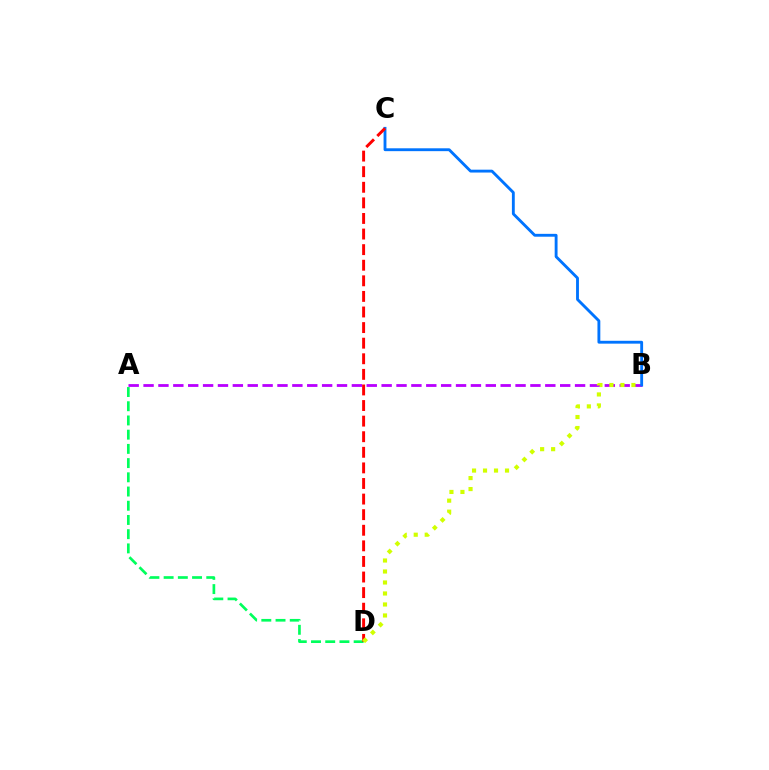{('A', 'D'): [{'color': '#00ff5c', 'line_style': 'dashed', 'thickness': 1.93}], ('A', 'B'): [{'color': '#b900ff', 'line_style': 'dashed', 'thickness': 2.02}], ('B', 'C'): [{'color': '#0074ff', 'line_style': 'solid', 'thickness': 2.06}], ('C', 'D'): [{'color': '#ff0000', 'line_style': 'dashed', 'thickness': 2.12}], ('B', 'D'): [{'color': '#d1ff00', 'line_style': 'dotted', 'thickness': 2.99}]}